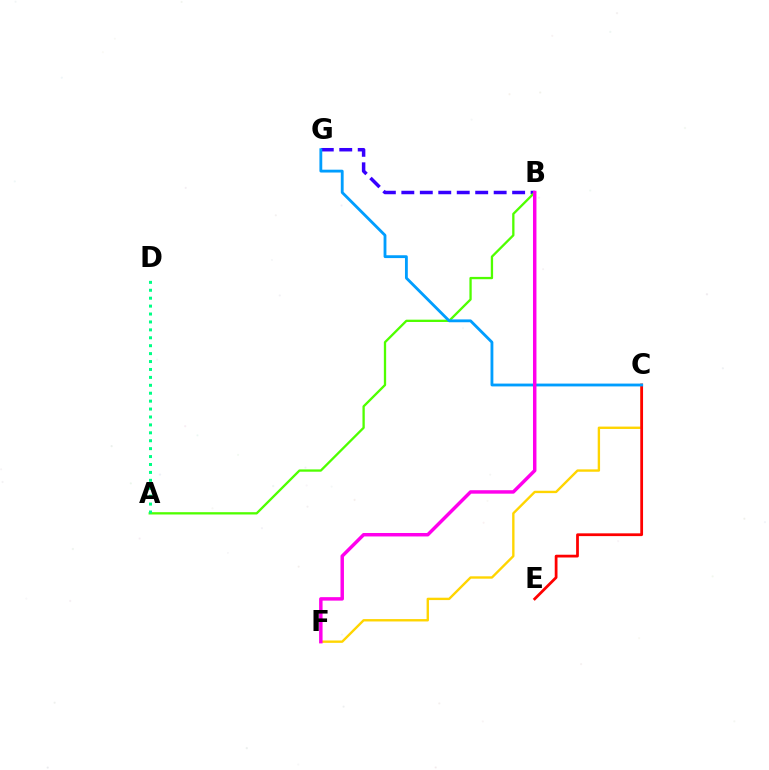{('C', 'F'): [{'color': '#ffd500', 'line_style': 'solid', 'thickness': 1.71}], ('B', 'G'): [{'color': '#3700ff', 'line_style': 'dashed', 'thickness': 2.51}], ('C', 'E'): [{'color': '#ff0000', 'line_style': 'solid', 'thickness': 1.99}], ('A', 'B'): [{'color': '#4fff00', 'line_style': 'solid', 'thickness': 1.66}], ('C', 'G'): [{'color': '#009eff', 'line_style': 'solid', 'thickness': 2.04}], ('B', 'F'): [{'color': '#ff00ed', 'line_style': 'solid', 'thickness': 2.49}], ('A', 'D'): [{'color': '#00ff86', 'line_style': 'dotted', 'thickness': 2.15}]}